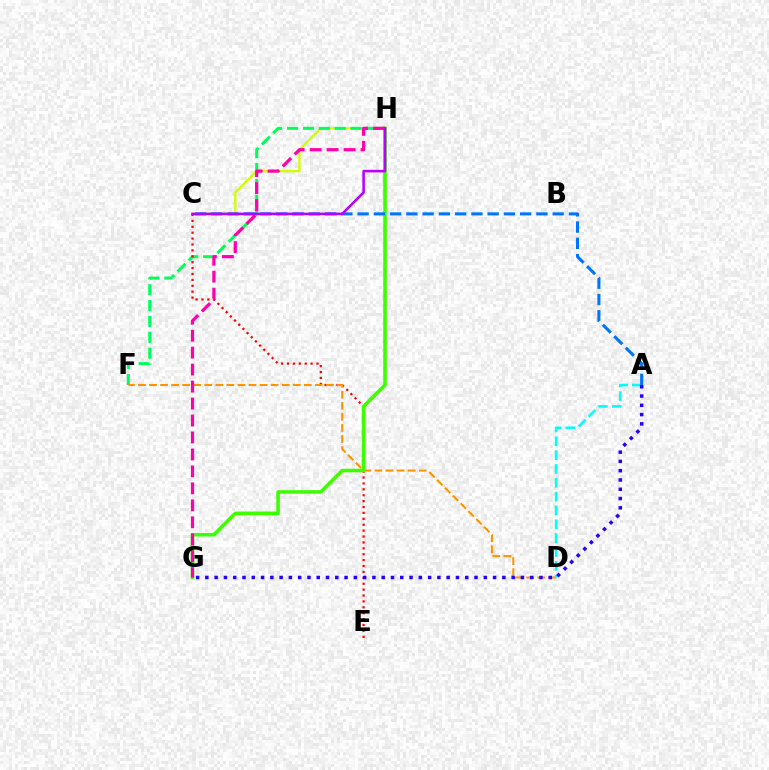{('C', 'H'): [{'color': '#d1ff00', 'line_style': 'solid', 'thickness': 1.69}, {'color': '#b900ff', 'line_style': 'solid', 'thickness': 1.85}], ('F', 'H'): [{'color': '#00ff5c', 'line_style': 'dashed', 'thickness': 2.16}], ('C', 'E'): [{'color': '#ff0000', 'line_style': 'dotted', 'thickness': 1.6}], ('D', 'F'): [{'color': '#ff9400', 'line_style': 'dashed', 'thickness': 1.5}], ('G', 'H'): [{'color': '#3dff00', 'line_style': 'solid', 'thickness': 2.57}, {'color': '#ff00ac', 'line_style': 'dashed', 'thickness': 2.31}], ('A', 'D'): [{'color': '#00fff6', 'line_style': 'dashed', 'thickness': 1.88}], ('A', 'C'): [{'color': '#0074ff', 'line_style': 'dashed', 'thickness': 2.21}], ('A', 'G'): [{'color': '#2500ff', 'line_style': 'dotted', 'thickness': 2.52}]}